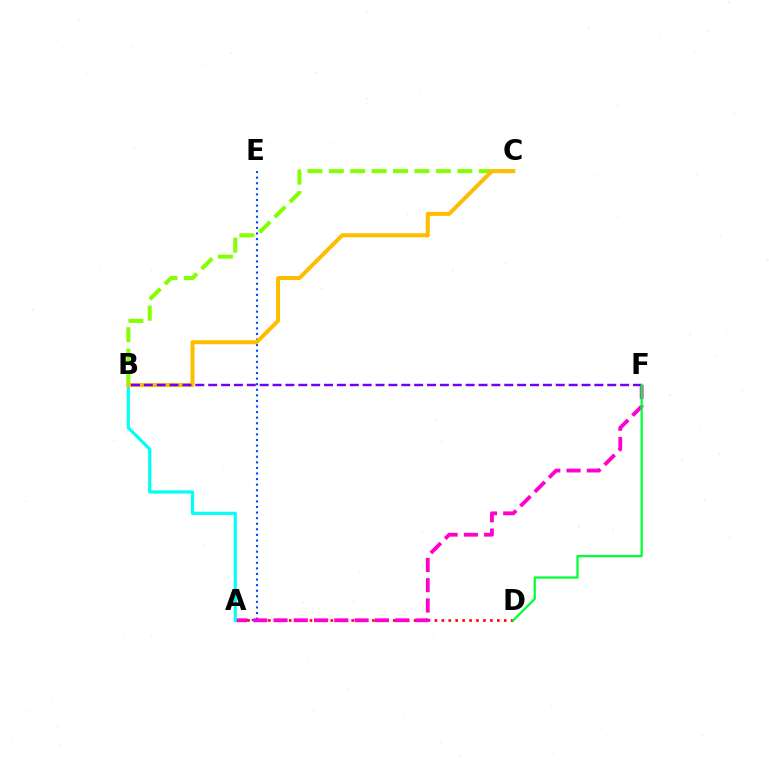{('A', 'E'): [{'color': '#004bff', 'line_style': 'dotted', 'thickness': 1.52}], ('B', 'C'): [{'color': '#84ff00', 'line_style': 'dashed', 'thickness': 2.91}, {'color': '#ffbd00', 'line_style': 'solid', 'thickness': 2.88}], ('A', 'D'): [{'color': '#ff0000', 'line_style': 'dotted', 'thickness': 1.89}], ('A', 'F'): [{'color': '#ff00cf', 'line_style': 'dashed', 'thickness': 2.75}], ('A', 'B'): [{'color': '#00fff6', 'line_style': 'solid', 'thickness': 2.3}], ('B', 'F'): [{'color': '#7200ff', 'line_style': 'dashed', 'thickness': 1.75}], ('D', 'F'): [{'color': '#00ff39', 'line_style': 'solid', 'thickness': 1.64}]}